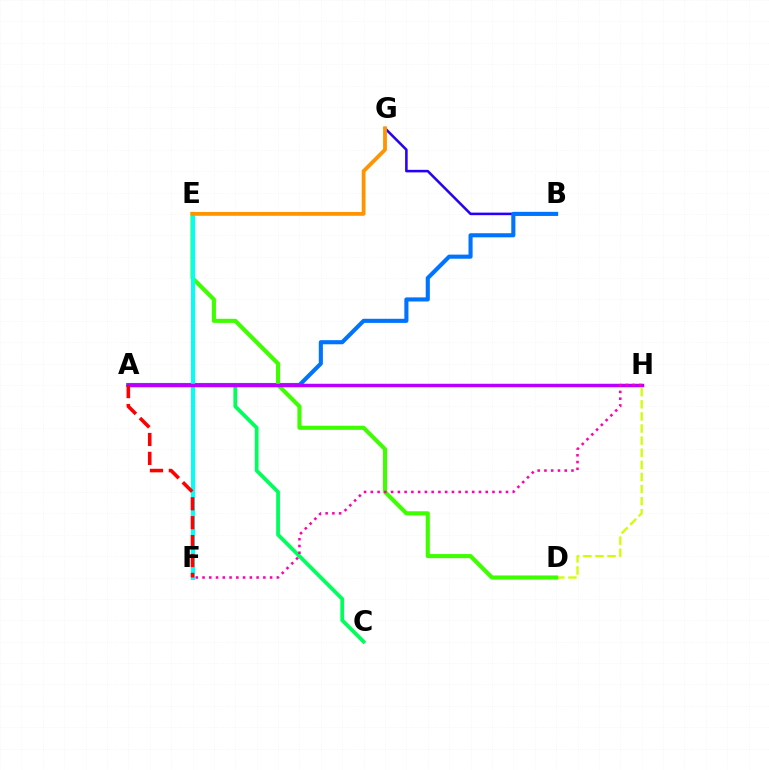{('D', 'H'): [{'color': '#d1ff00', 'line_style': 'dashed', 'thickness': 1.64}], ('A', 'C'): [{'color': '#00ff5c', 'line_style': 'solid', 'thickness': 2.72}], ('B', 'G'): [{'color': '#2500ff', 'line_style': 'solid', 'thickness': 1.84}], ('A', 'B'): [{'color': '#0074ff', 'line_style': 'solid', 'thickness': 2.96}], ('D', 'E'): [{'color': '#3dff00', 'line_style': 'solid', 'thickness': 2.95}], ('E', 'F'): [{'color': '#00fff6', 'line_style': 'solid', 'thickness': 2.89}], ('A', 'H'): [{'color': '#b900ff', 'line_style': 'solid', 'thickness': 2.5}], ('E', 'G'): [{'color': '#ff9400', 'line_style': 'solid', 'thickness': 2.74}], ('F', 'H'): [{'color': '#ff00ac', 'line_style': 'dotted', 'thickness': 1.84}], ('A', 'F'): [{'color': '#ff0000', 'line_style': 'dashed', 'thickness': 2.57}]}